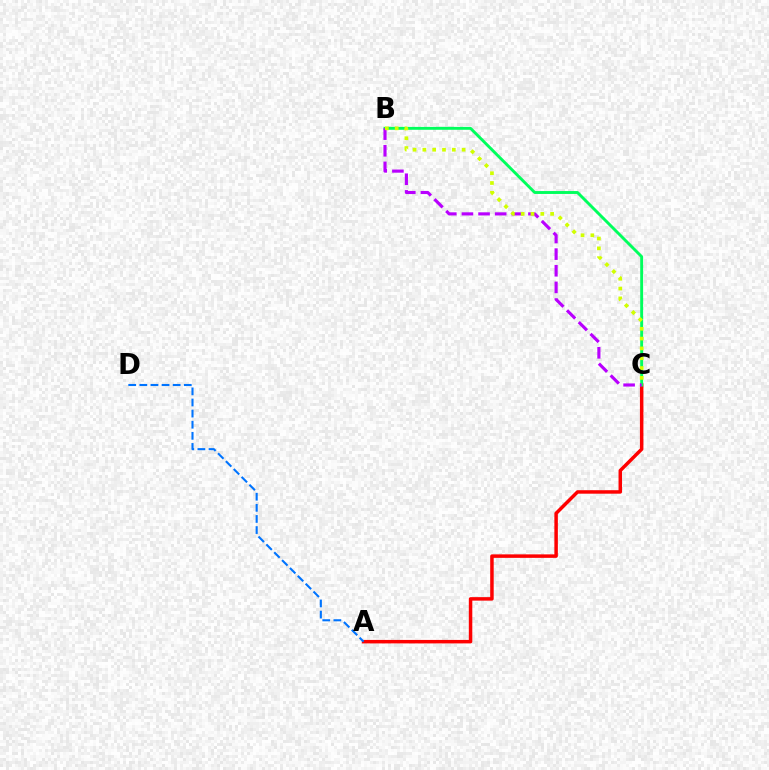{('A', 'C'): [{'color': '#ff0000', 'line_style': 'solid', 'thickness': 2.51}], ('B', 'C'): [{'color': '#00ff5c', 'line_style': 'solid', 'thickness': 2.09}, {'color': '#b900ff', 'line_style': 'dashed', 'thickness': 2.26}, {'color': '#d1ff00', 'line_style': 'dotted', 'thickness': 2.67}], ('A', 'D'): [{'color': '#0074ff', 'line_style': 'dashed', 'thickness': 1.51}]}